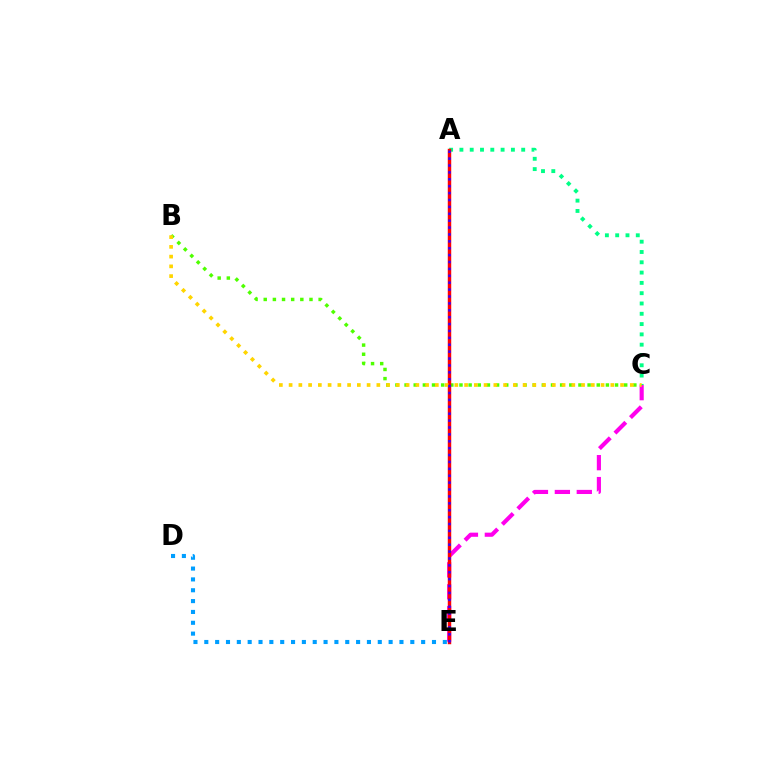{('A', 'C'): [{'color': '#00ff86', 'line_style': 'dotted', 'thickness': 2.8}], ('B', 'C'): [{'color': '#4fff00', 'line_style': 'dotted', 'thickness': 2.49}, {'color': '#ffd500', 'line_style': 'dotted', 'thickness': 2.65}], ('D', 'E'): [{'color': '#009eff', 'line_style': 'dotted', 'thickness': 2.95}], ('C', 'E'): [{'color': '#ff00ed', 'line_style': 'dashed', 'thickness': 2.98}], ('A', 'E'): [{'color': '#ff0000', 'line_style': 'solid', 'thickness': 2.48}, {'color': '#3700ff', 'line_style': 'dotted', 'thickness': 1.87}]}